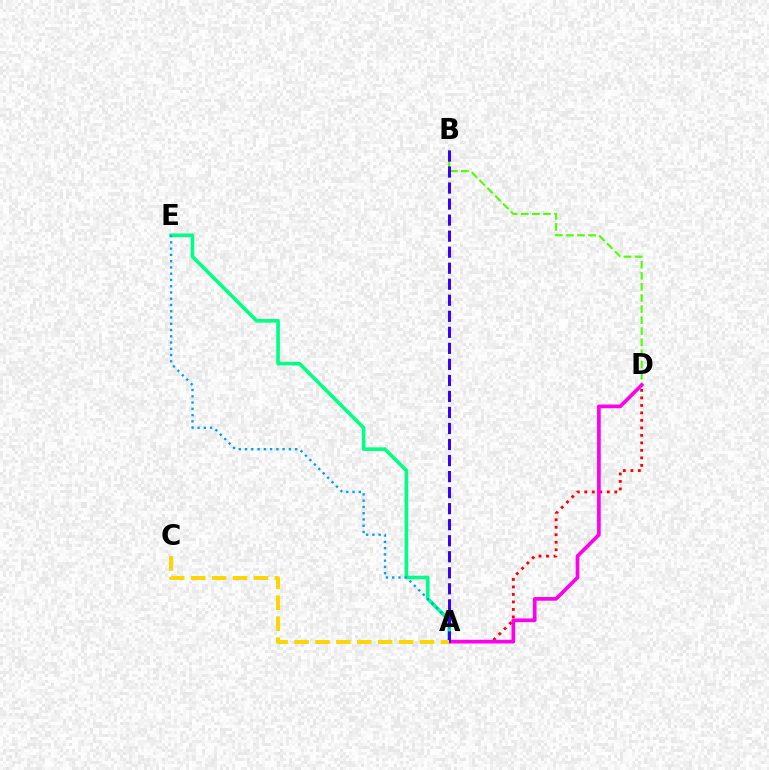{('A', 'D'): [{'color': '#ff0000', 'line_style': 'dotted', 'thickness': 2.04}, {'color': '#ff00ed', 'line_style': 'solid', 'thickness': 2.65}], ('A', 'E'): [{'color': '#00ff86', 'line_style': 'solid', 'thickness': 2.6}, {'color': '#009eff', 'line_style': 'dotted', 'thickness': 1.7}], ('B', 'D'): [{'color': '#4fff00', 'line_style': 'dashed', 'thickness': 1.51}], ('A', 'B'): [{'color': '#3700ff', 'line_style': 'dashed', 'thickness': 2.18}], ('A', 'C'): [{'color': '#ffd500', 'line_style': 'dashed', 'thickness': 2.84}]}